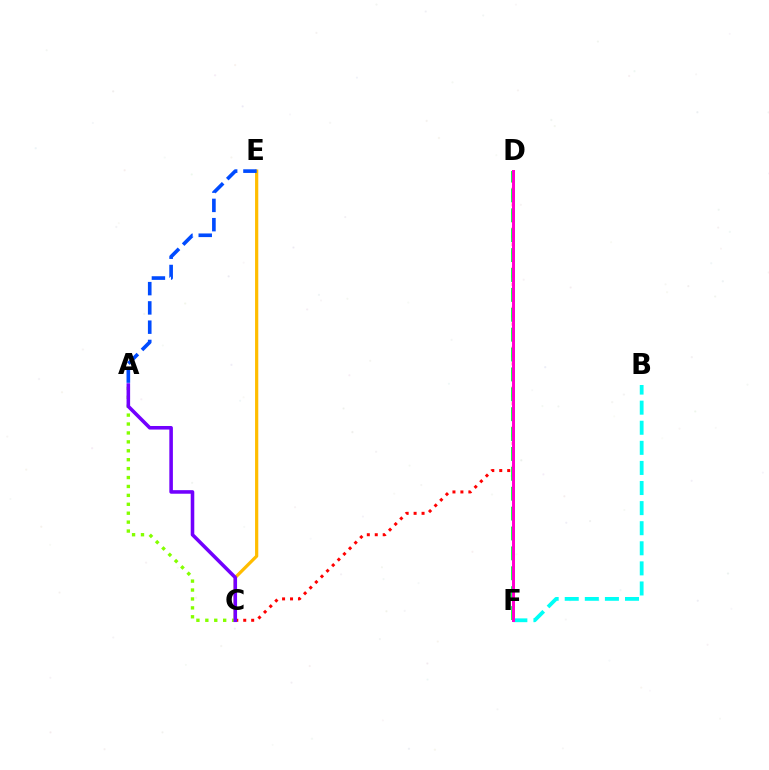{('C', 'D'): [{'color': '#ff0000', 'line_style': 'dotted', 'thickness': 2.16}], ('D', 'F'): [{'color': '#00ff39', 'line_style': 'dashed', 'thickness': 2.7}, {'color': '#ff00cf', 'line_style': 'solid', 'thickness': 2.15}], ('A', 'C'): [{'color': '#84ff00', 'line_style': 'dotted', 'thickness': 2.42}, {'color': '#7200ff', 'line_style': 'solid', 'thickness': 2.57}], ('B', 'F'): [{'color': '#00fff6', 'line_style': 'dashed', 'thickness': 2.73}], ('C', 'E'): [{'color': '#ffbd00', 'line_style': 'solid', 'thickness': 2.32}], ('A', 'E'): [{'color': '#004bff', 'line_style': 'dashed', 'thickness': 2.62}]}